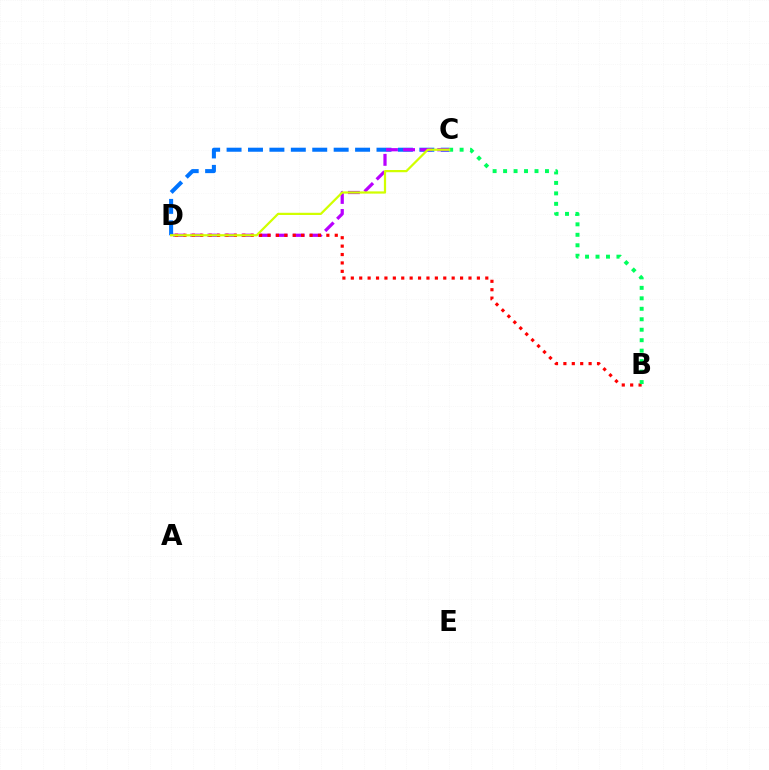{('C', 'D'): [{'color': '#0074ff', 'line_style': 'dashed', 'thickness': 2.91}, {'color': '#b900ff', 'line_style': 'dashed', 'thickness': 2.32}, {'color': '#d1ff00', 'line_style': 'solid', 'thickness': 1.6}], ('B', 'D'): [{'color': '#ff0000', 'line_style': 'dotted', 'thickness': 2.28}], ('B', 'C'): [{'color': '#00ff5c', 'line_style': 'dotted', 'thickness': 2.84}]}